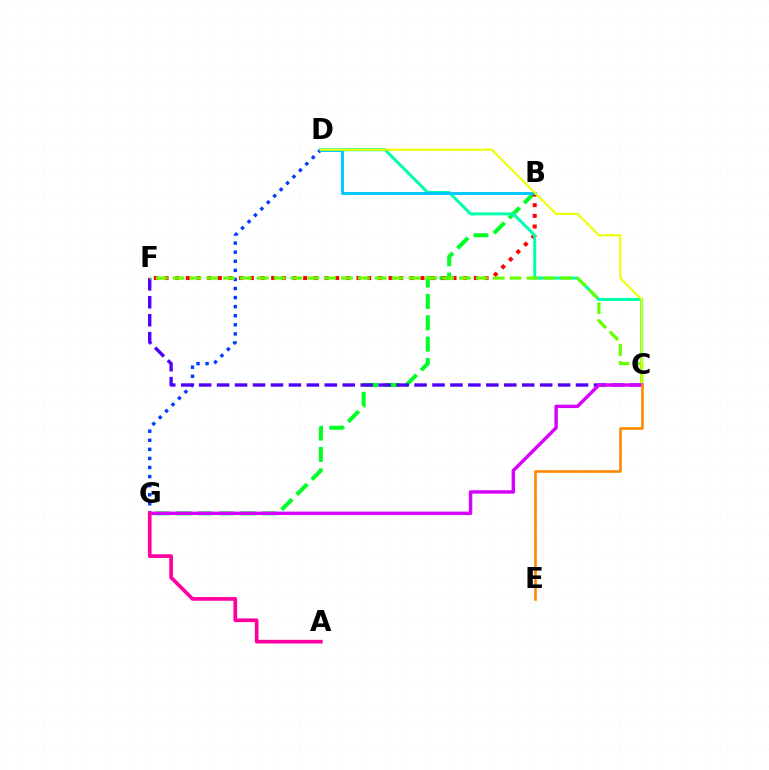{('D', 'G'): [{'color': '#003fff', 'line_style': 'dotted', 'thickness': 2.47}], ('B', 'G'): [{'color': '#00ff27', 'line_style': 'dashed', 'thickness': 2.9}], ('C', 'F'): [{'color': '#4f00ff', 'line_style': 'dashed', 'thickness': 2.44}, {'color': '#66ff00', 'line_style': 'dashed', 'thickness': 2.29}], ('B', 'F'): [{'color': '#ff0000', 'line_style': 'dotted', 'thickness': 2.9}], ('C', 'D'): [{'color': '#00ffaf', 'line_style': 'solid', 'thickness': 2.16}, {'color': '#eeff00', 'line_style': 'solid', 'thickness': 1.51}], ('B', 'D'): [{'color': '#00c7ff', 'line_style': 'solid', 'thickness': 2.1}], ('C', 'G'): [{'color': '#d600ff', 'line_style': 'solid', 'thickness': 2.45}], ('C', 'E'): [{'color': '#ff8800', 'line_style': 'solid', 'thickness': 1.88}], ('A', 'G'): [{'color': '#ff00a0', 'line_style': 'solid', 'thickness': 2.65}]}